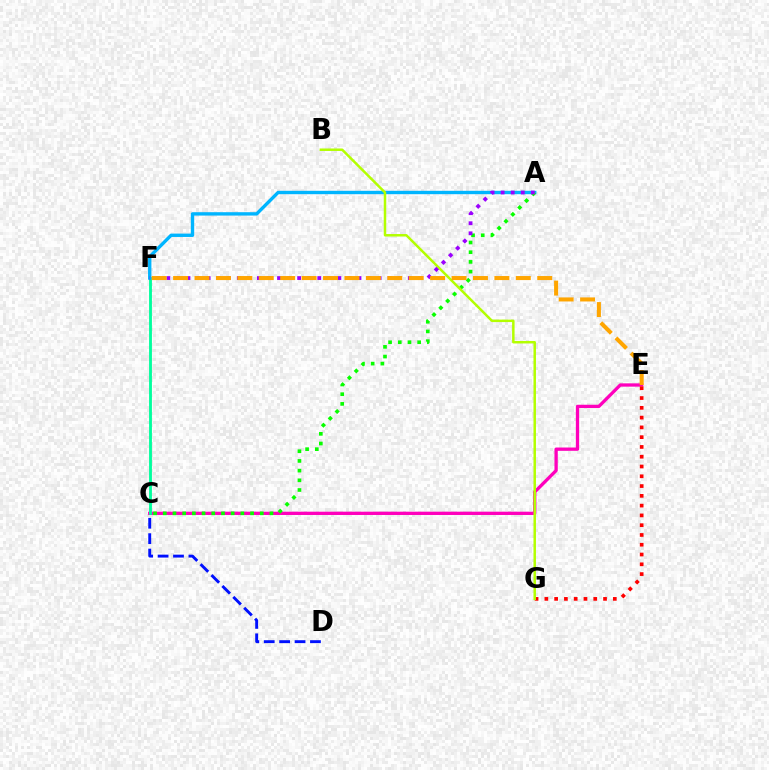{('C', 'E'): [{'color': '#ff00bd', 'line_style': 'solid', 'thickness': 2.37}], ('C', 'F'): [{'color': '#00ff9d', 'line_style': 'solid', 'thickness': 2.05}], ('E', 'G'): [{'color': '#ff0000', 'line_style': 'dotted', 'thickness': 2.66}], ('C', 'D'): [{'color': '#0010ff', 'line_style': 'dashed', 'thickness': 2.09}], ('A', 'F'): [{'color': '#00b5ff', 'line_style': 'solid', 'thickness': 2.43}, {'color': '#9b00ff', 'line_style': 'dotted', 'thickness': 2.73}], ('A', 'C'): [{'color': '#08ff00', 'line_style': 'dotted', 'thickness': 2.63}], ('B', 'G'): [{'color': '#b3ff00', 'line_style': 'solid', 'thickness': 1.79}], ('E', 'F'): [{'color': '#ffa500', 'line_style': 'dashed', 'thickness': 2.91}]}